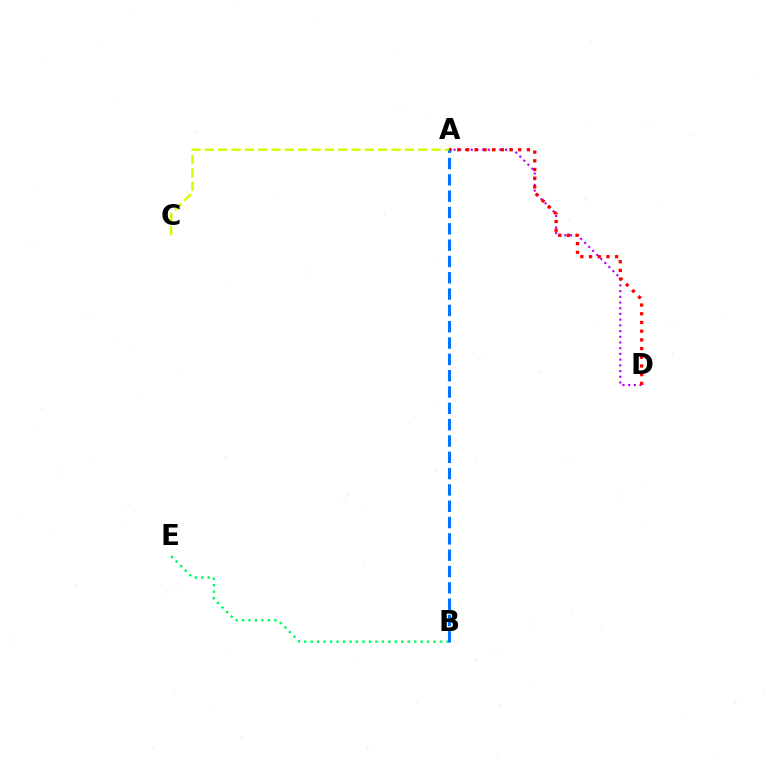{('B', 'E'): [{'color': '#00ff5c', 'line_style': 'dotted', 'thickness': 1.76}], ('A', 'C'): [{'color': '#d1ff00', 'line_style': 'dashed', 'thickness': 1.81}], ('A', 'D'): [{'color': '#b900ff', 'line_style': 'dotted', 'thickness': 1.55}, {'color': '#ff0000', 'line_style': 'dotted', 'thickness': 2.36}], ('A', 'B'): [{'color': '#0074ff', 'line_style': 'dashed', 'thickness': 2.22}]}